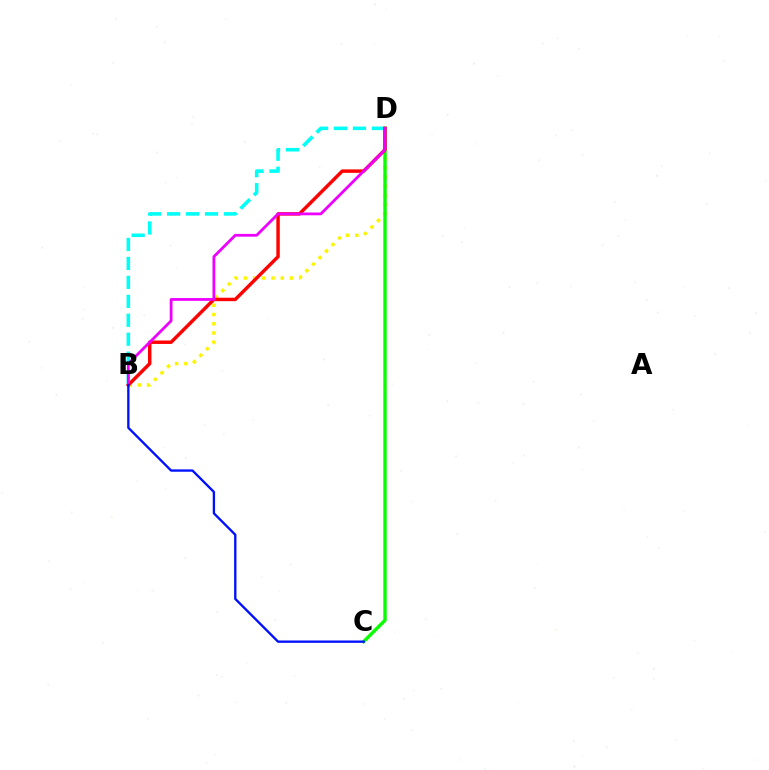{('B', 'D'): [{'color': '#fcf500', 'line_style': 'dotted', 'thickness': 2.51}, {'color': '#00fff6', 'line_style': 'dashed', 'thickness': 2.57}, {'color': '#ff0000', 'line_style': 'solid', 'thickness': 2.47}, {'color': '#ee00ff', 'line_style': 'solid', 'thickness': 2.01}], ('C', 'D'): [{'color': '#08ff00', 'line_style': 'solid', 'thickness': 2.44}], ('B', 'C'): [{'color': '#0010ff', 'line_style': 'solid', 'thickness': 1.68}]}